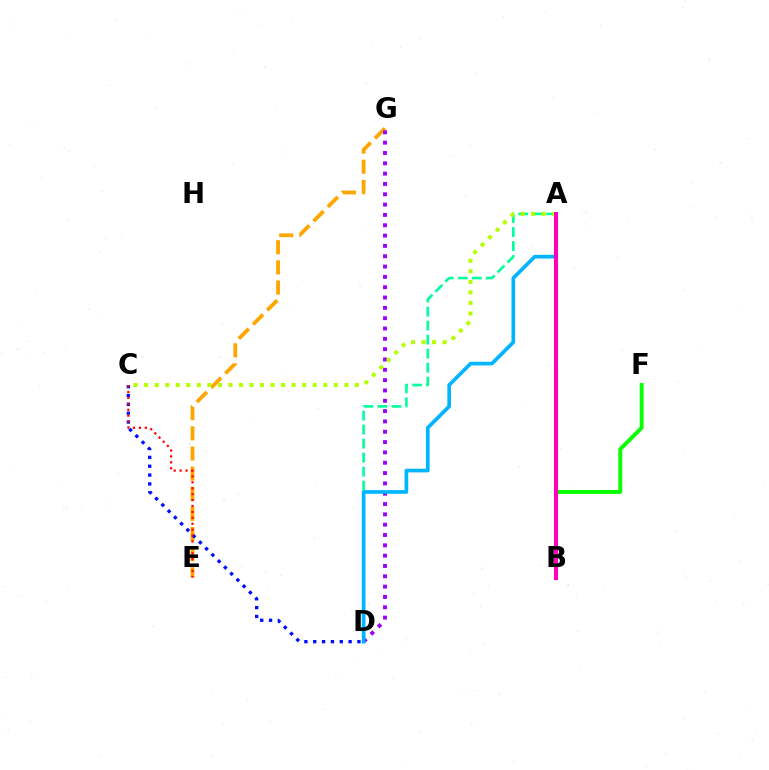{('A', 'D'): [{'color': '#00ff9d', 'line_style': 'dashed', 'thickness': 1.9}, {'color': '#00b5ff', 'line_style': 'solid', 'thickness': 2.64}], ('E', 'G'): [{'color': '#ffa500', 'line_style': 'dashed', 'thickness': 2.74}], ('D', 'G'): [{'color': '#9b00ff', 'line_style': 'dotted', 'thickness': 2.81}], ('C', 'D'): [{'color': '#0010ff', 'line_style': 'dotted', 'thickness': 2.4}], ('B', 'F'): [{'color': '#08ff00', 'line_style': 'solid', 'thickness': 2.81}], ('A', 'C'): [{'color': '#b3ff00', 'line_style': 'dotted', 'thickness': 2.86}], ('C', 'E'): [{'color': '#ff0000', 'line_style': 'dotted', 'thickness': 1.61}], ('A', 'B'): [{'color': '#ff00bd', 'line_style': 'solid', 'thickness': 2.94}]}